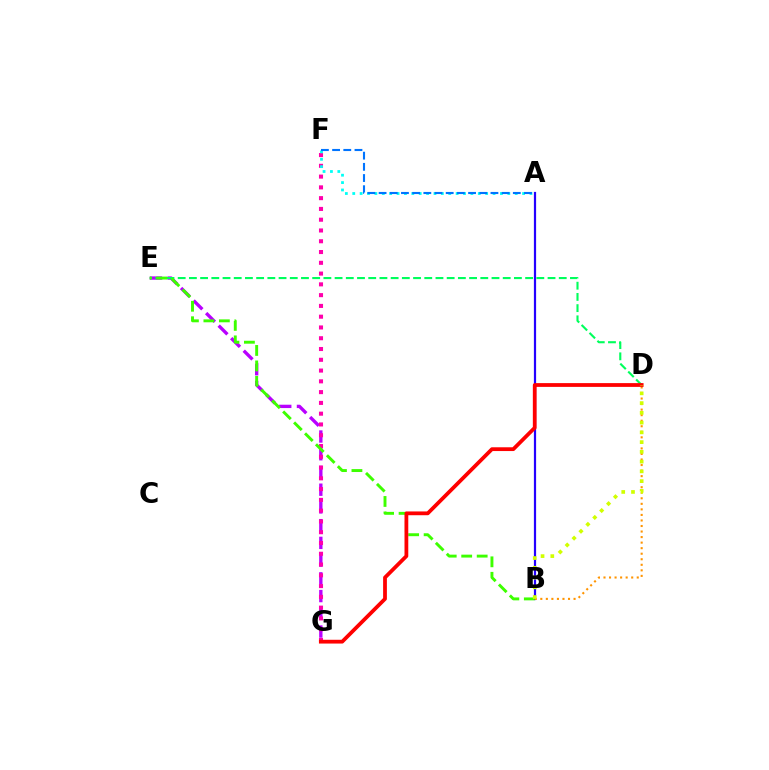{('E', 'G'): [{'color': '#b900ff', 'line_style': 'dashed', 'thickness': 2.41}], ('F', 'G'): [{'color': '#ff00ac', 'line_style': 'dotted', 'thickness': 2.93}], ('A', 'B'): [{'color': '#2500ff', 'line_style': 'solid', 'thickness': 1.59}], ('D', 'E'): [{'color': '#00ff5c', 'line_style': 'dashed', 'thickness': 1.52}], ('B', 'D'): [{'color': '#ff9400', 'line_style': 'dotted', 'thickness': 1.51}, {'color': '#d1ff00', 'line_style': 'dotted', 'thickness': 2.65}], ('B', 'E'): [{'color': '#3dff00', 'line_style': 'dashed', 'thickness': 2.1}], ('A', 'F'): [{'color': '#00fff6', 'line_style': 'dotted', 'thickness': 2.01}, {'color': '#0074ff', 'line_style': 'dashed', 'thickness': 1.52}], ('D', 'G'): [{'color': '#ff0000', 'line_style': 'solid', 'thickness': 2.72}]}